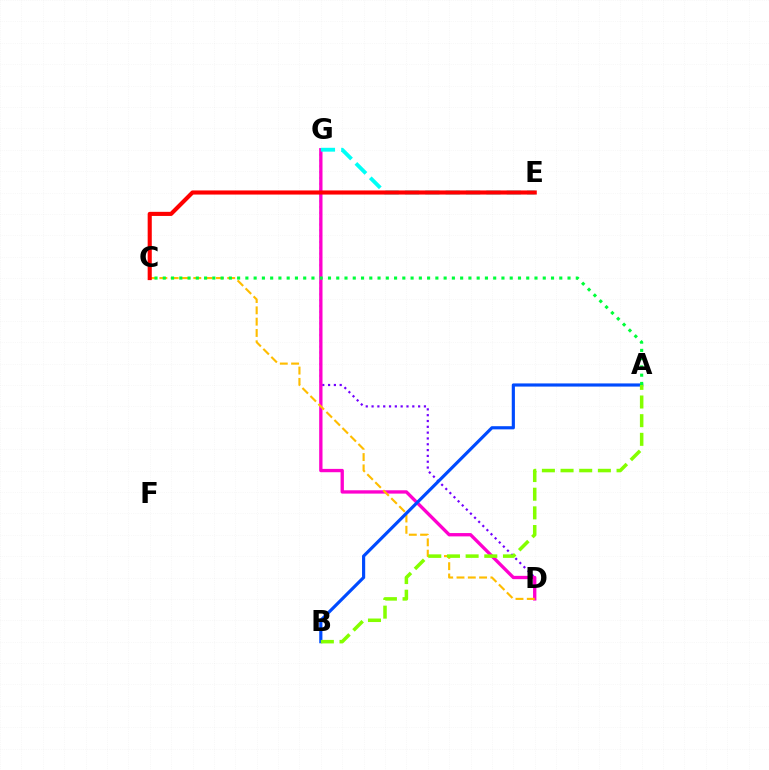{('D', 'G'): [{'color': '#7200ff', 'line_style': 'dotted', 'thickness': 1.58}, {'color': '#ff00cf', 'line_style': 'solid', 'thickness': 2.4}], ('E', 'G'): [{'color': '#00fff6', 'line_style': 'dashed', 'thickness': 2.77}], ('C', 'D'): [{'color': '#ffbd00', 'line_style': 'dashed', 'thickness': 1.54}], ('A', 'B'): [{'color': '#004bff', 'line_style': 'solid', 'thickness': 2.27}, {'color': '#84ff00', 'line_style': 'dashed', 'thickness': 2.54}], ('A', 'C'): [{'color': '#00ff39', 'line_style': 'dotted', 'thickness': 2.24}], ('C', 'E'): [{'color': '#ff0000', 'line_style': 'solid', 'thickness': 2.96}]}